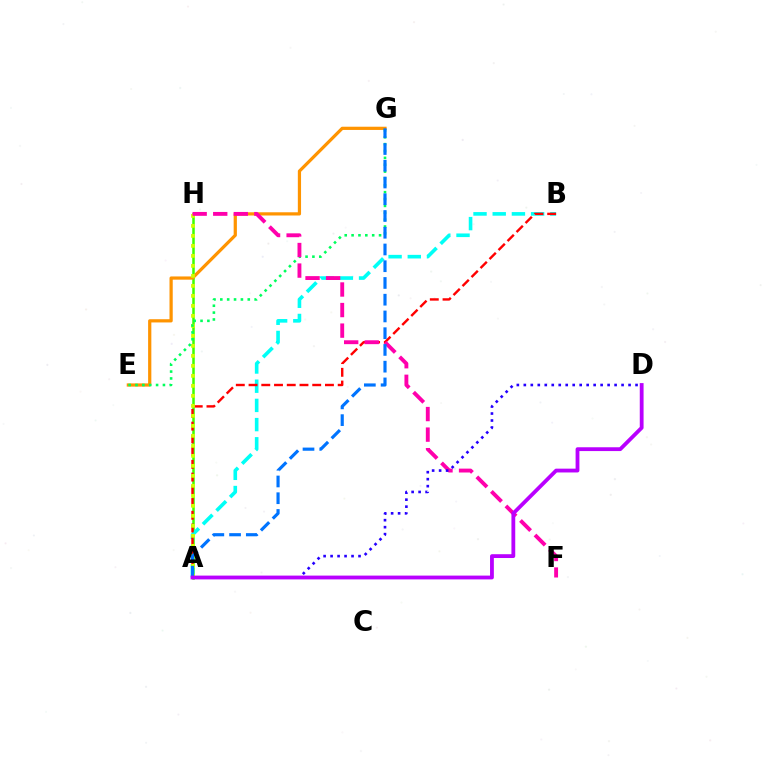{('A', 'H'): [{'color': '#3dff00', 'line_style': 'solid', 'thickness': 1.82}, {'color': '#d1ff00', 'line_style': 'dotted', 'thickness': 2.72}], ('E', 'G'): [{'color': '#ff9400', 'line_style': 'solid', 'thickness': 2.32}, {'color': '#00ff5c', 'line_style': 'dotted', 'thickness': 1.86}], ('A', 'B'): [{'color': '#00fff6', 'line_style': 'dashed', 'thickness': 2.61}, {'color': '#ff0000', 'line_style': 'dashed', 'thickness': 1.73}], ('F', 'H'): [{'color': '#ff00ac', 'line_style': 'dashed', 'thickness': 2.79}], ('A', 'D'): [{'color': '#2500ff', 'line_style': 'dotted', 'thickness': 1.9}, {'color': '#b900ff', 'line_style': 'solid', 'thickness': 2.74}], ('A', 'G'): [{'color': '#0074ff', 'line_style': 'dashed', 'thickness': 2.27}]}